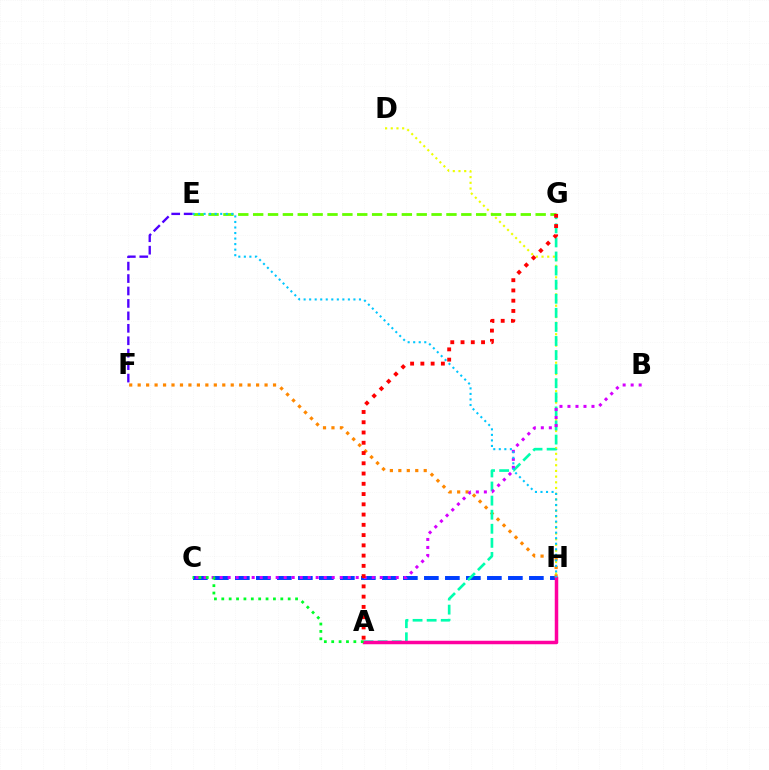{('D', 'H'): [{'color': '#eeff00', 'line_style': 'dotted', 'thickness': 1.55}], ('C', 'H'): [{'color': '#003fff', 'line_style': 'dashed', 'thickness': 2.85}], ('E', 'G'): [{'color': '#66ff00', 'line_style': 'dashed', 'thickness': 2.02}], ('F', 'H'): [{'color': '#ff8800', 'line_style': 'dotted', 'thickness': 2.3}], ('A', 'G'): [{'color': '#00ffaf', 'line_style': 'dashed', 'thickness': 1.91}, {'color': '#ff0000', 'line_style': 'dotted', 'thickness': 2.79}], ('B', 'C'): [{'color': '#d600ff', 'line_style': 'dotted', 'thickness': 2.17}], ('A', 'H'): [{'color': '#ff00a0', 'line_style': 'solid', 'thickness': 2.52}], ('A', 'C'): [{'color': '#00ff27', 'line_style': 'dotted', 'thickness': 2.0}], ('E', 'H'): [{'color': '#00c7ff', 'line_style': 'dotted', 'thickness': 1.5}], ('E', 'F'): [{'color': '#4f00ff', 'line_style': 'dashed', 'thickness': 1.69}]}